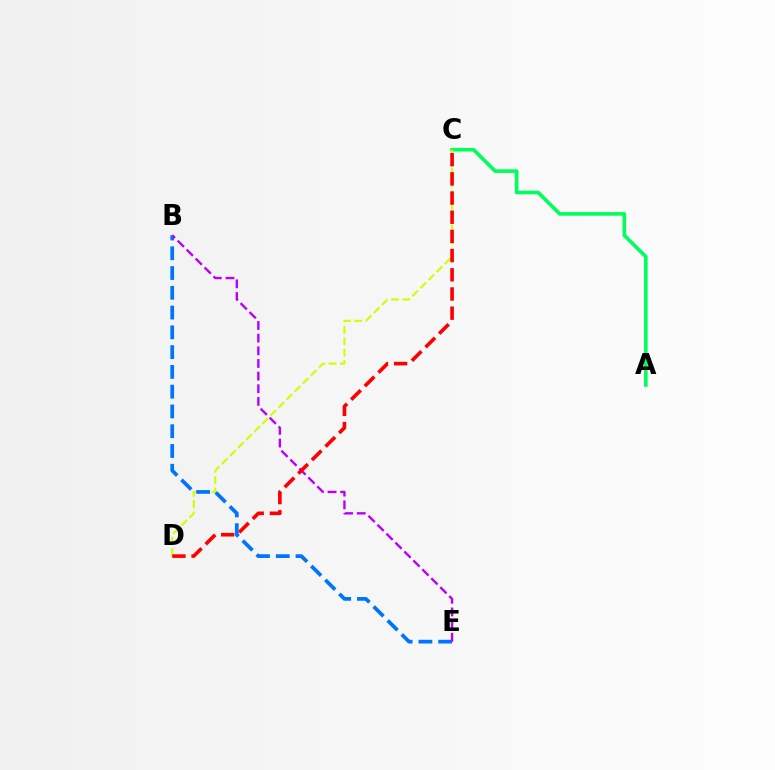{('A', 'C'): [{'color': '#00ff5c', 'line_style': 'solid', 'thickness': 2.62}], ('C', 'D'): [{'color': '#d1ff00', 'line_style': 'dashed', 'thickness': 1.55}, {'color': '#ff0000', 'line_style': 'dashed', 'thickness': 2.61}], ('B', 'E'): [{'color': '#0074ff', 'line_style': 'dashed', 'thickness': 2.69}, {'color': '#b900ff', 'line_style': 'dashed', 'thickness': 1.72}]}